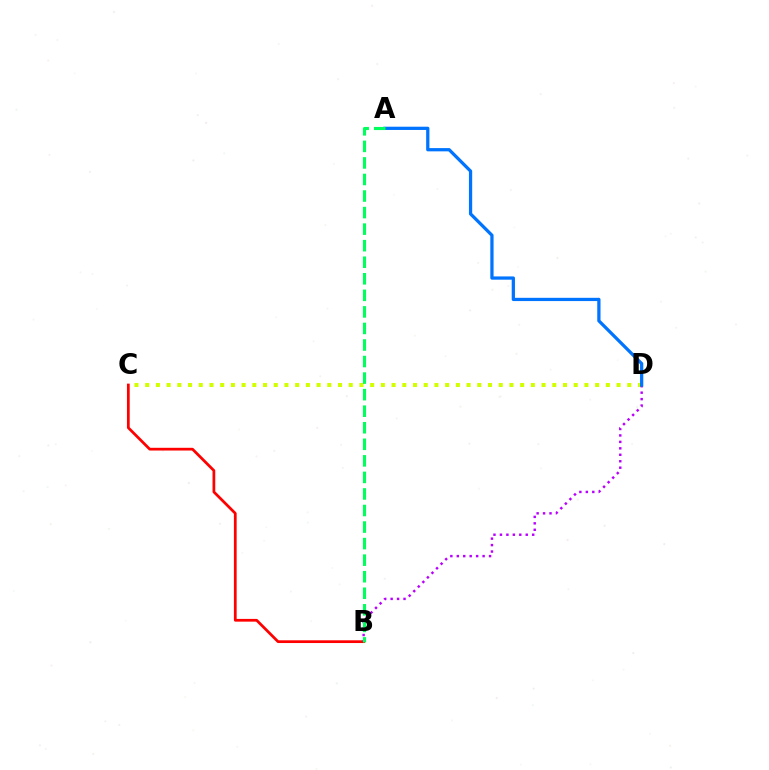{('B', 'C'): [{'color': '#ff0000', 'line_style': 'solid', 'thickness': 1.97}], ('C', 'D'): [{'color': '#d1ff00', 'line_style': 'dotted', 'thickness': 2.91}], ('B', 'D'): [{'color': '#b900ff', 'line_style': 'dotted', 'thickness': 1.75}], ('A', 'D'): [{'color': '#0074ff', 'line_style': 'solid', 'thickness': 2.34}], ('A', 'B'): [{'color': '#00ff5c', 'line_style': 'dashed', 'thickness': 2.25}]}